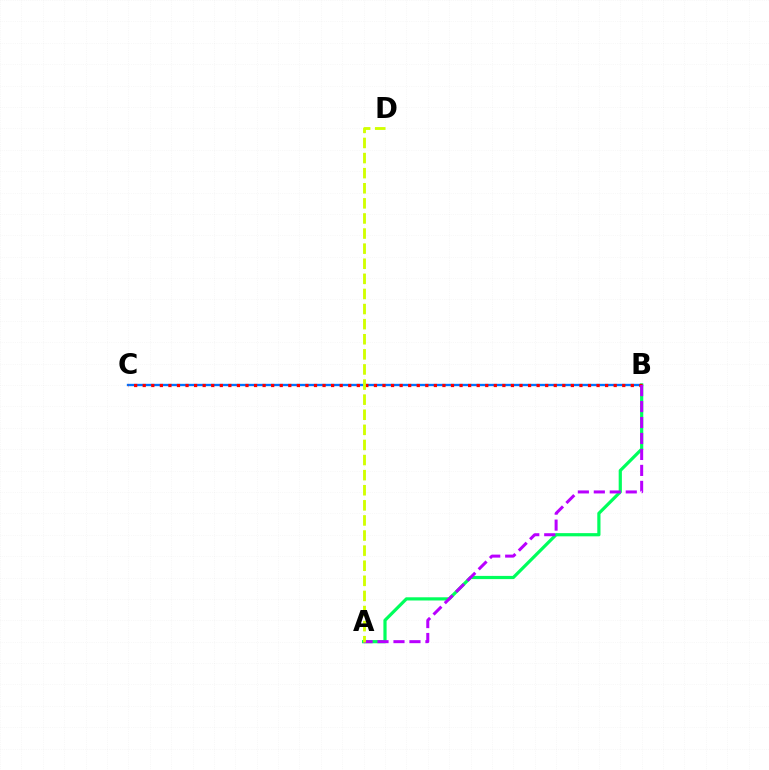{('B', 'C'): [{'color': '#0074ff', 'line_style': 'solid', 'thickness': 1.69}, {'color': '#ff0000', 'line_style': 'dotted', 'thickness': 2.33}], ('A', 'B'): [{'color': '#00ff5c', 'line_style': 'solid', 'thickness': 2.3}, {'color': '#b900ff', 'line_style': 'dashed', 'thickness': 2.17}], ('A', 'D'): [{'color': '#d1ff00', 'line_style': 'dashed', 'thickness': 2.05}]}